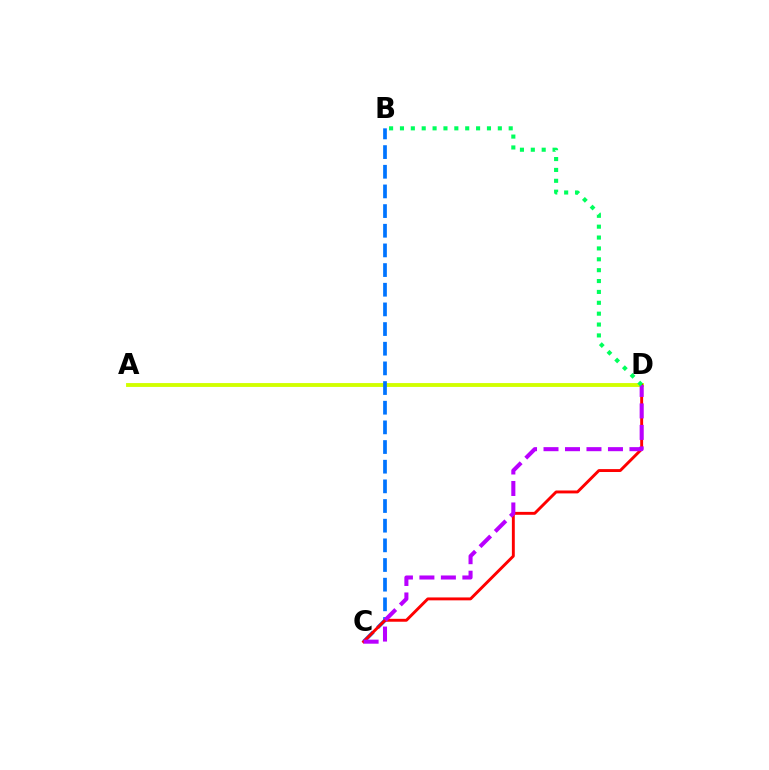{('A', 'D'): [{'color': '#d1ff00', 'line_style': 'solid', 'thickness': 2.78}], ('B', 'C'): [{'color': '#0074ff', 'line_style': 'dashed', 'thickness': 2.67}], ('C', 'D'): [{'color': '#ff0000', 'line_style': 'solid', 'thickness': 2.09}, {'color': '#b900ff', 'line_style': 'dashed', 'thickness': 2.92}], ('B', 'D'): [{'color': '#00ff5c', 'line_style': 'dotted', 'thickness': 2.95}]}